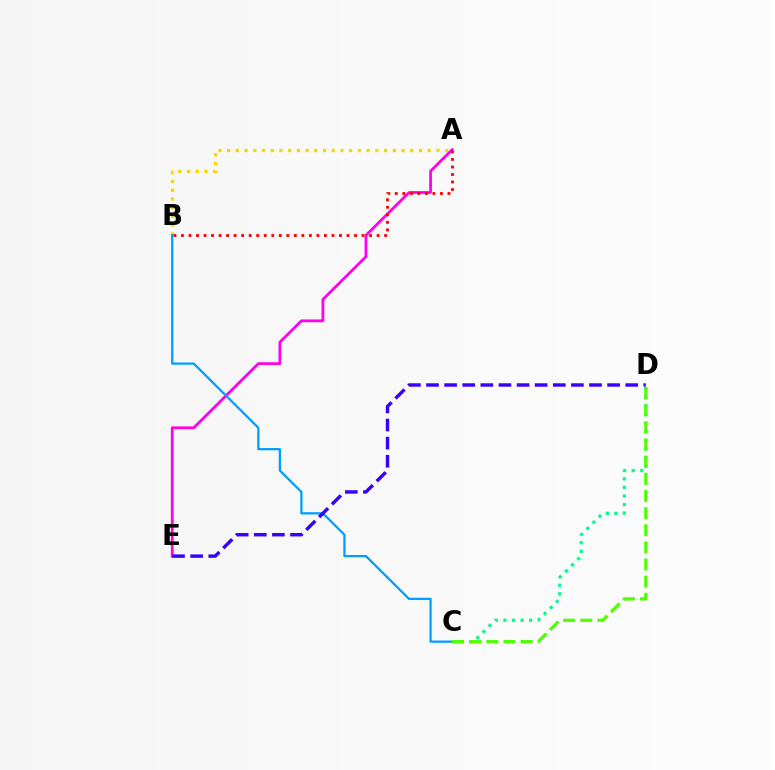{('A', 'B'): [{'color': '#ffd500', 'line_style': 'dotted', 'thickness': 2.37}, {'color': '#ff0000', 'line_style': 'dotted', 'thickness': 2.04}], ('C', 'D'): [{'color': '#00ff86', 'line_style': 'dotted', 'thickness': 2.33}, {'color': '#4fff00', 'line_style': 'dashed', 'thickness': 2.33}], ('A', 'E'): [{'color': '#ff00ed', 'line_style': 'solid', 'thickness': 1.99}], ('B', 'C'): [{'color': '#009eff', 'line_style': 'solid', 'thickness': 1.63}], ('D', 'E'): [{'color': '#3700ff', 'line_style': 'dashed', 'thickness': 2.46}]}